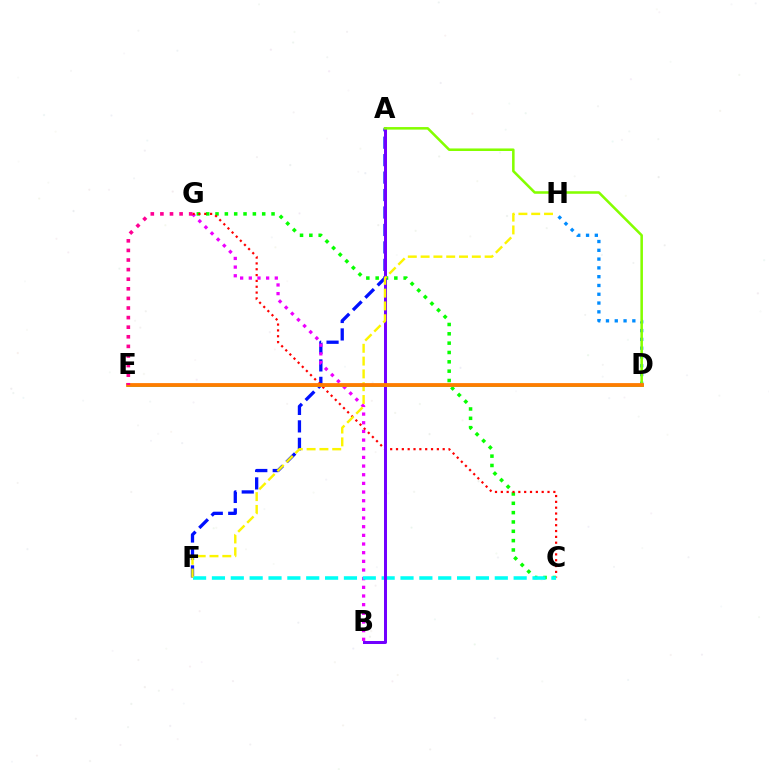{('C', 'G'): [{'color': '#08ff00', 'line_style': 'dotted', 'thickness': 2.54}, {'color': '#ff0000', 'line_style': 'dotted', 'thickness': 1.59}], ('A', 'F'): [{'color': '#0010ff', 'line_style': 'dashed', 'thickness': 2.37}], ('B', 'G'): [{'color': '#ee00ff', 'line_style': 'dotted', 'thickness': 2.35}], ('C', 'F'): [{'color': '#00fff6', 'line_style': 'dashed', 'thickness': 2.56}], ('D', 'H'): [{'color': '#008cff', 'line_style': 'dotted', 'thickness': 2.39}], ('A', 'B'): [{'color': '#7200ff', 'line_style': 'solid', 'thickness': 2.17}], ('A', 'D'): [{'color': '#84ff00', 'line_style': 'solid', 'thickness': 1.84}], ('F', 'H'): [{'color': '#fcf500', 'line_style': 'dashed', 'thickness': 1.74}], ('D', 'E'): [{'color': '#00ff74', 'line_style': 'solid', 'thickness': 1.93}, {'color': '#ff7c00', 'line_style': 'solid', 'thickness': 2.73}], ('E', 'G'): [{'color': '#ff0094', 'line_style': 'dotted', 'thickness': 2.61}]}